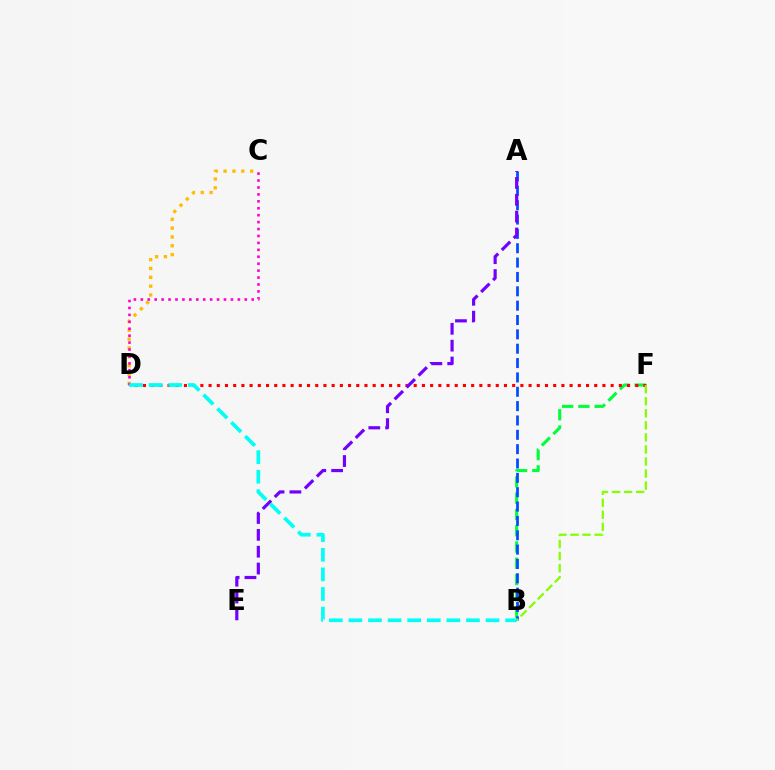{('B', 'F'): [{'color': '#00ff39', 'line_style': 'dashed', 'thickness': 2.21}, {'color': '#84ff00', 'line_style': 'dashed', 'thickness': 1.64}], ('D', 'F'): [{'color': '#ff0000', 'line_style': 'dotted', 'thickness': 2.23}], ('A', 'B'): [{'color': '#004bff', 'line_style': 'dashed', 'thickness': 1.95}], ('C', 'D'): [{'color': '#ffbd00', 'line_style': 'dotted', 'thickness': 2.4}, {'color': '#ff00cf', 'line_style': 'dotted', 'thickness': 1.88}], ('A', 'E'): [{'color': '#7200ff', 'line_style': 'dashed', 'thickness': 2.29}], ('B', 'D'): [{'color': '#00fff6', 'line_style': 'dashed', 'thickness': 2.66}]}